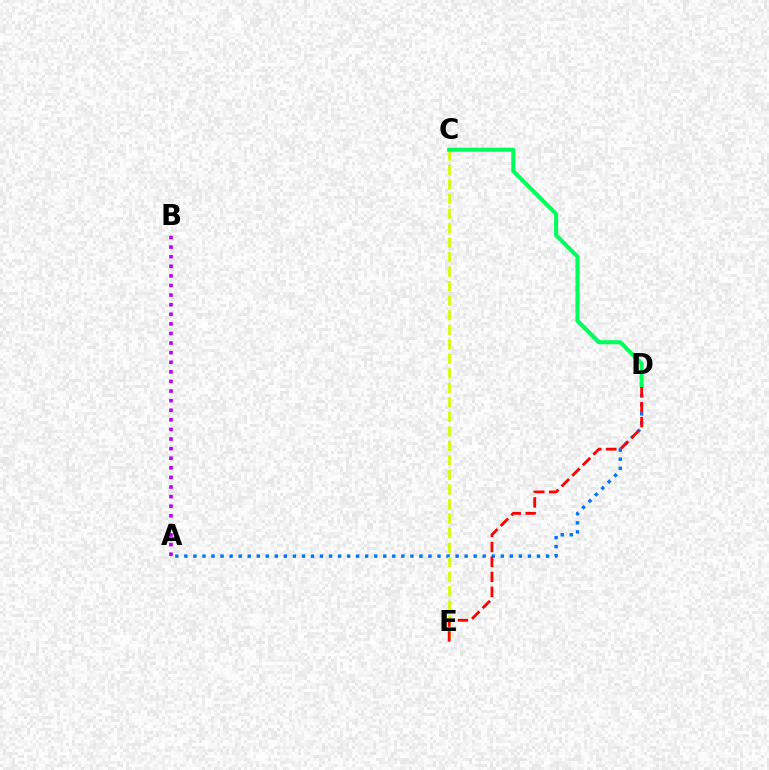{('A', 'D'): [{'color': '#0074ff', 'line_style': 'dotted', 'thickness': 2.46}], ('C', 'E'): [{'color': '#d1ff00', 'line_style': 'dashed', 'thickness': 1.97}], ('A', 'B'): [{'color': '#b900ff', 'line_style': 'dotted', 'thickness': 2.61}], ('D', 'E'): [{'color': '#ff0000', 'line_style': 'dashed', 'thickness': 2.03}], ('C', 'D'): [{'color': '#00ff5c', 'line_style': 'solid', 'thickness': 2.94}]}